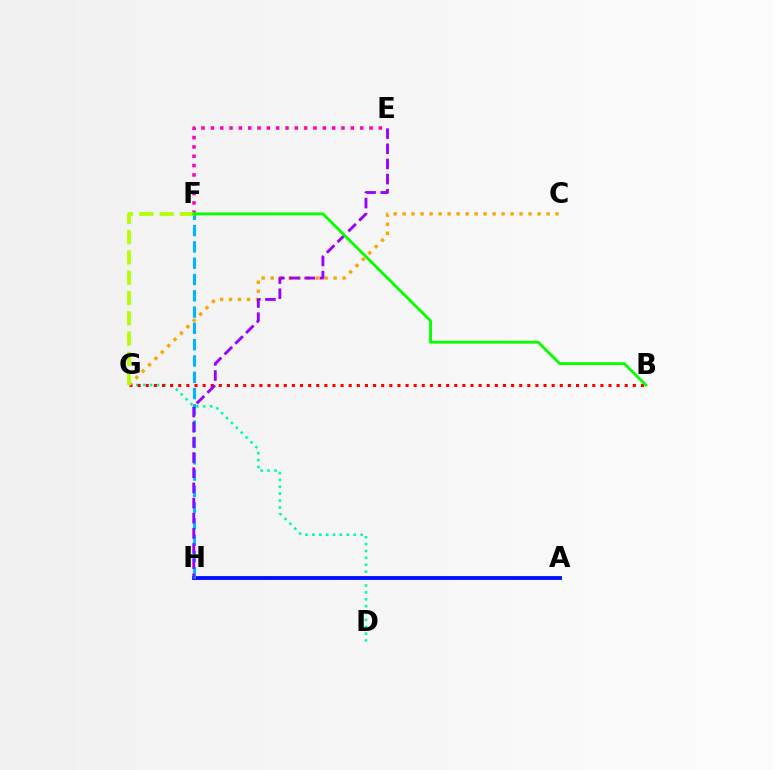{('D', 'G'): [{'color': '#00ff9d', 'line_style': 'dotted', 'thickness': 1.87}], ('E', 'F'): [{'color': '#ff00bd', 'line_style': 'dotted', 'thickness': 2.53}], ('A', 'H'): [{'color': '#0010ff', 'line_style': 'solid', 'thickness': 2.77}], ('B', 'G'): [{'color': '#ff0000', 'line_style': 'dotted', 'thickness': 2.21}], ('C', 'G'): [{'color': '#ffa500', 'line_style': 'dotted', 'thickness': 2.44}], ('F', 'H'): [{'color': '#00b5ff', 'line_style': 'dashed', 'thickness': 2.21}], ('F', 'G'): [{'color': '#b3ff00', 'line_style': 'dashed', 'thickness': 2.75}], ('E', 'H'): [{'color': '#9b00ff', 'line_style': 'dashed', 'thickness': 2.06}], ('B', 'F'): [{'color': '#08ff00', 'line_style': 'solid', 'thickness': 2.07}]}